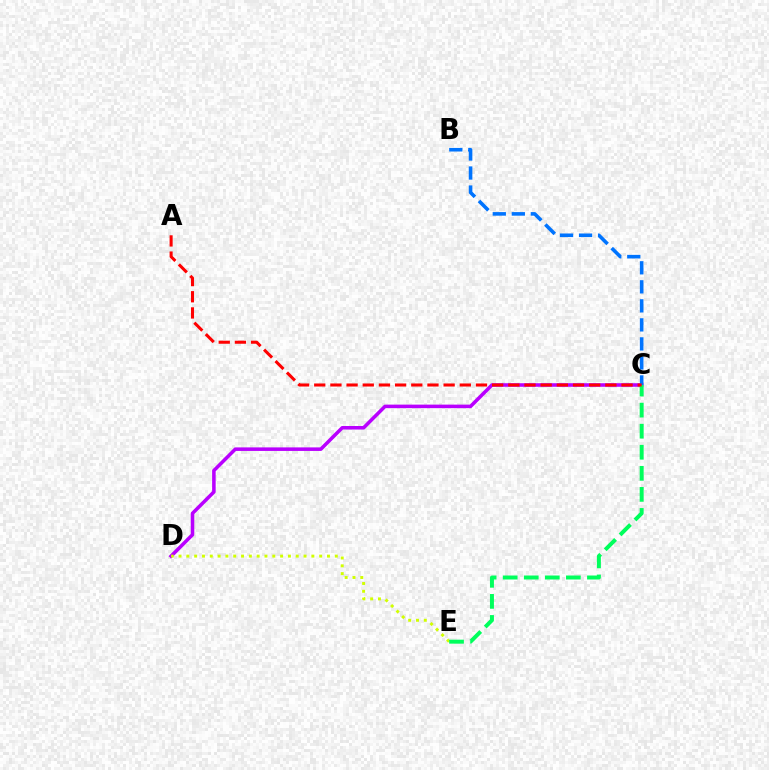{('C', 'D'): [{'color': '#b900ff', 'line_style': 'solid', 'thickness': 2.55}], ('B', 'C'): [{'color': '#0074ff', 'line_style': 'dashed', 'thickness': 2.58}], ('D', 'E'): [{'color': '#d1ff00', 'line_style': 'dotted', 'thickness': 2.12}], ('C', 'E'): [{'color': '#00ff5c', 'line_style': 'dashed', 'thickness': 2.86}], ('A', 'C'): [{'color': '#ff0000', 'line_style': 'dashed', 'thickness': 2.2}]}